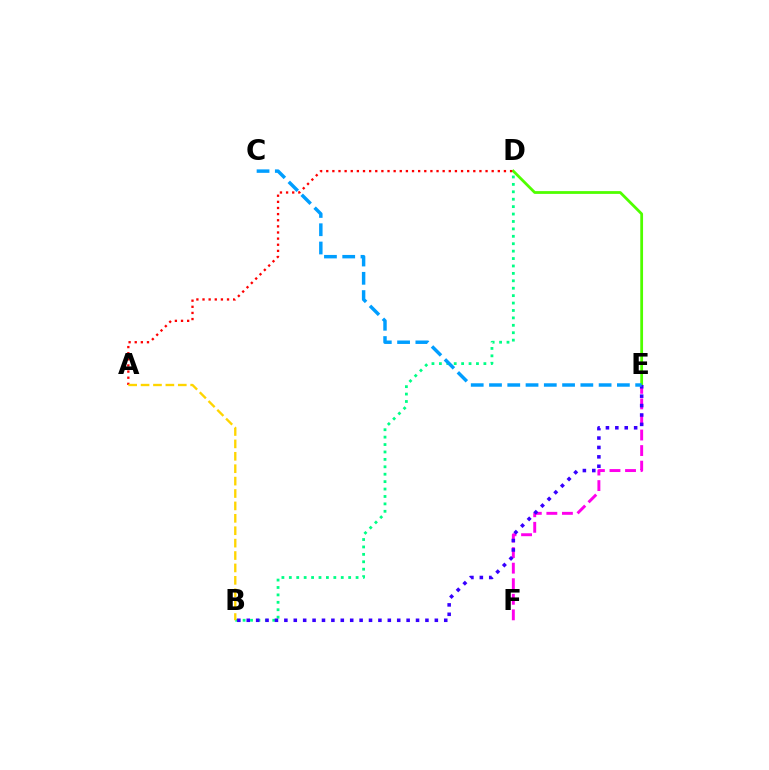{('D', 'E'): [{'color': '#4fff00', 'line_style': 'solid', 'thickness': 2.0}], ('B', 'D'): [{'color': '#00ff86', 'line_style': 'dotted', 'thickness': 2.02}], ('E', 'F'): [{'color': '#ff00ed', 'line_style': 'dashed', 'thickness': 2.11}], ('A', 'D'): [{'color': '#ff0000', 'line_style': 'dotted', 'thickness': 1.66}], ('A', 'B'): [{'color': '#ffd500', 'line_style': 'dashed', 'thickness': 1.69}], ('B', 'E'): [{'color': '#3700ff', 'line_style': 'dotted', 'thickness': 2.56}], ('C', 'E'): [{'color': '#009eff', 'line_style': 'dashed', 'thickness': 2.48}]}